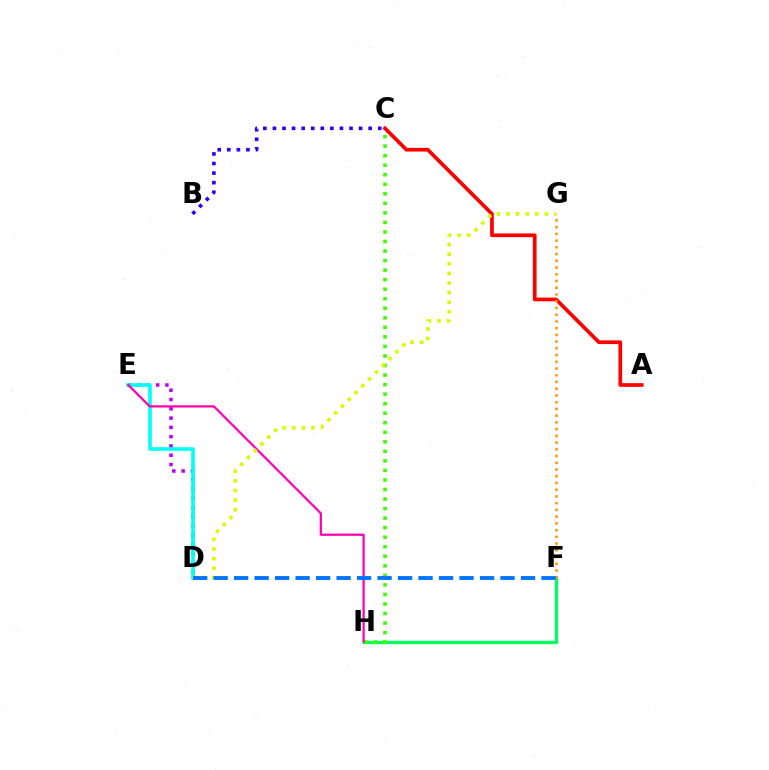{('D', 'E'): [{'color': '#b900ff', 'line_style': 'dotted', 'thickness': 2.52}, {'color': '#00fff6', 'line_style': 'solid', 'thickness': 2.59}], ('F', 'H'): [{'color': '#00ff5c', 'line_style': 'solid', 'thickness': 2.37}], ('B', 'C'): [{'color': '#2500ff', 'line_style': 'dotted', 'thickness': 2.6}], ('C', 'H'): [{'color': '#3dff00', 'line_style': 'dotted', 'thickness': 2.59}], ('A', 'C'): [{'color': '#ff0000', 'line_style': 'solid', 'thickness': 2.67}], ('E', 'H'): [{'color': '#ff00ac', 'line_style': 'solid', 'thickness': 1.61}], ('D', 'G'): [{'color': '#d1ff00', 'line_style': 'dotted', 'thickness': 2.61}], ('F', 'G'): [{'color': '#ff9400', 'line_style': 'dotted', 'thickness': 1.83}], ('D', 'F'): [{'color': '#0074ff', 'line_style': 'dashed', 'thickness': 2.78}]}